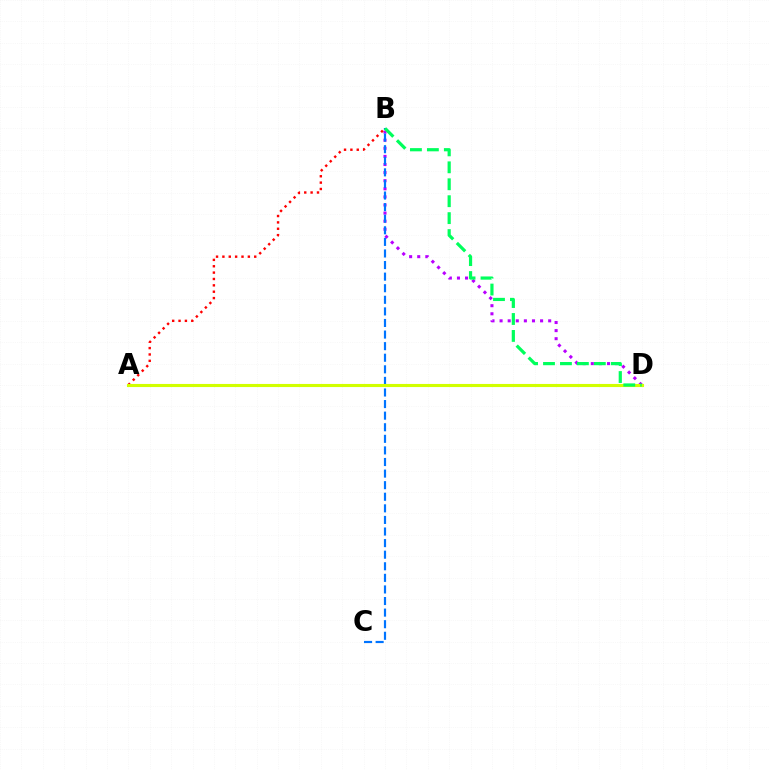{('B', 'D'): [{'color': '#b900ff', 'line_style': 'dotted', 'thickness': 2.2}, {'color': '#00ff5c', 'line_style': 'dashed', 'thickness': 2.3}], ('B', 'C'): [{'color': '#0074ff', 'line_style': 'dashed', 'thickness': 1.57}], ('A', 'B'): [{'color': '#ff0000', 'line_style': 'dotted', 'thickness': 1.73}], ('A', 'D'): [{'color': '#d1ff00', 'line_style': 'solid', 'thickness': 2.23}]}